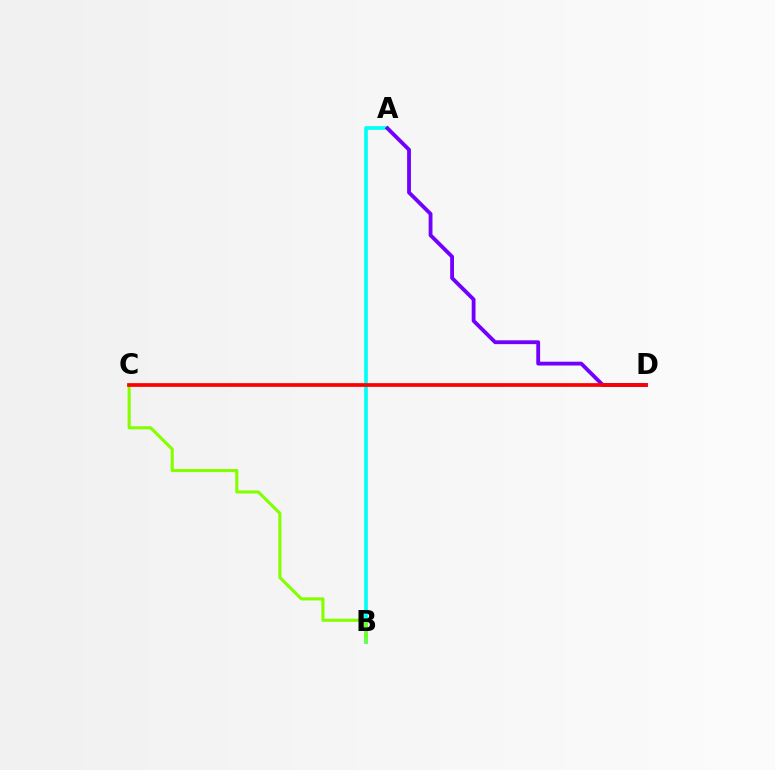{('A', 'B'): [{'color': '#00fff6', 'line_style': 'solid', 'thickness': 2.63}], ('B', 'C'): [{'color': '#84ff00', 'line_style': 'solid', 'thickness': 2.23}], ('A', 'D'): [{'color': '#7200ff', 'line_style': 'solid', 'thickness': 2.76}], ('C', 'D'): [{'color': '#ff0000', 'line_style': 'solid', 'thickness': 2.68}]}